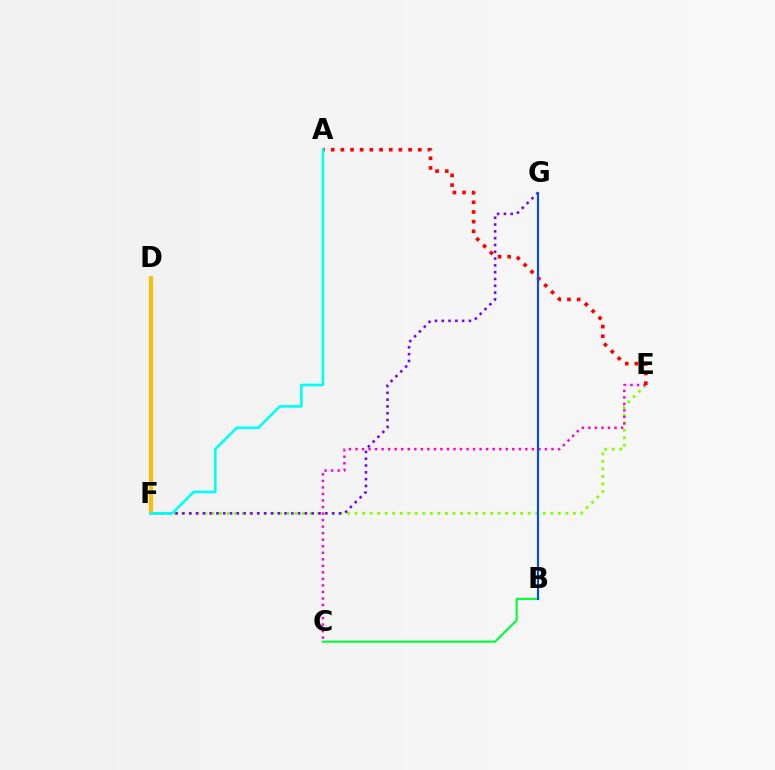{('E', 'F'): [{'color': '#84ff00', 'line_style': 'dotted', 'thickness': 2.05}], ('C', 'E'): [{'color': '#ff00cf', 'line_style': 'dotted', 'thickness': 1.77}], ('D', 'F'): [{'color': '#ffbd00', 'line_style': 'solid', 'thickness': 2.87}], ('A', 'E'): [{'color': '#ff0000', 'line_style': 'dotted', 'thickness': 2.63}], ('B', 'C'): [{'color': '#00ff39', 'line_style': 'solid', 'thickness': 1.53}], ('F', 'G'): [{'color': '#7200ff', 'line_style': 'dotted', 'thickness': 1.85}], ('B', 'G'): [{'color': '#004bff', 'line_style': 'solid', 'thickness': 1.52}], ('A', 'F'): [{'color': '#00fff6', 'line_style': 'solid', 'thickness': 1.89}]}